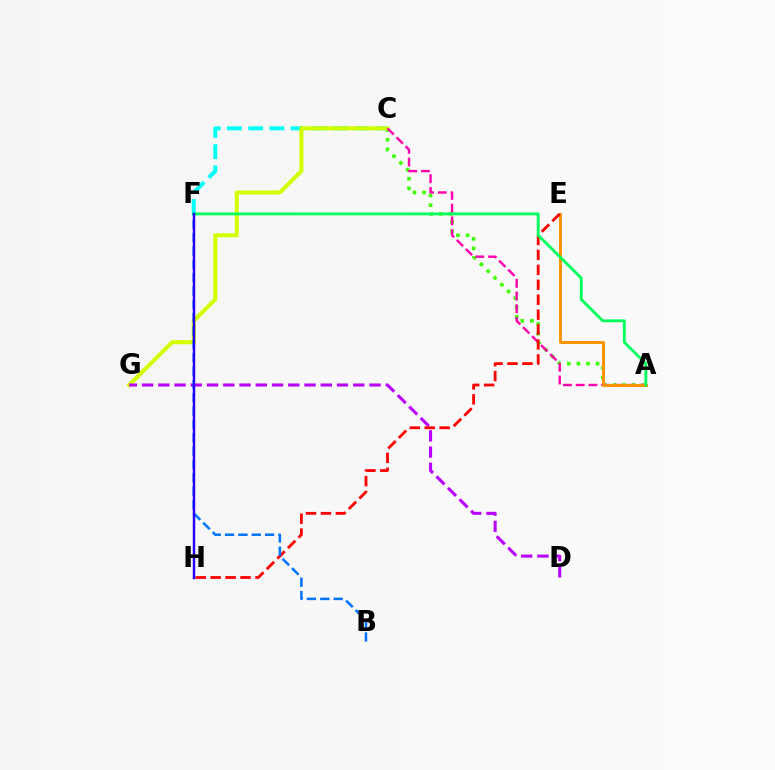{('C', 'F'): [{'color': '#00fff6', 'line_style': 'dashed', 'thickness': 2.89}], ('A', 'C'): [{'color': '#3dff00', 'line_style': 'dotted', 'thickness': 2.61}, {'color': '#ff00ac', 'line_style': 'dashed', 'thickness': 1.73}], ('C', 'G'): [{'color': '#d1ff00', 'line_style': 'solid', 'thickness': 2.91}], ('D', 'G'): [{'color': '#b900ff', 'line_style': 'dashed', 'thickness': 2.21}], ('A', 'E'): [{'color': '#ff9400', 'line_style': 'solid', 'thickness': 2.12}], ('E', 'H'): [{'color': '#ff0000', 'line_style': 'dashed', 'thickness': 2.03}], ('A', 'F'): [{'color': '#00ff5c', 'line_style': 'solid', 'thickness': 2.05}], ('B', 'F'): [{'color': '#0074ff', 'line_style': 'dashed', 'thickness': 1.81}], ('F', 'H'): [{'color': '#2500ff', 'line_style': 'solid', 'thickness': 1.76}]}